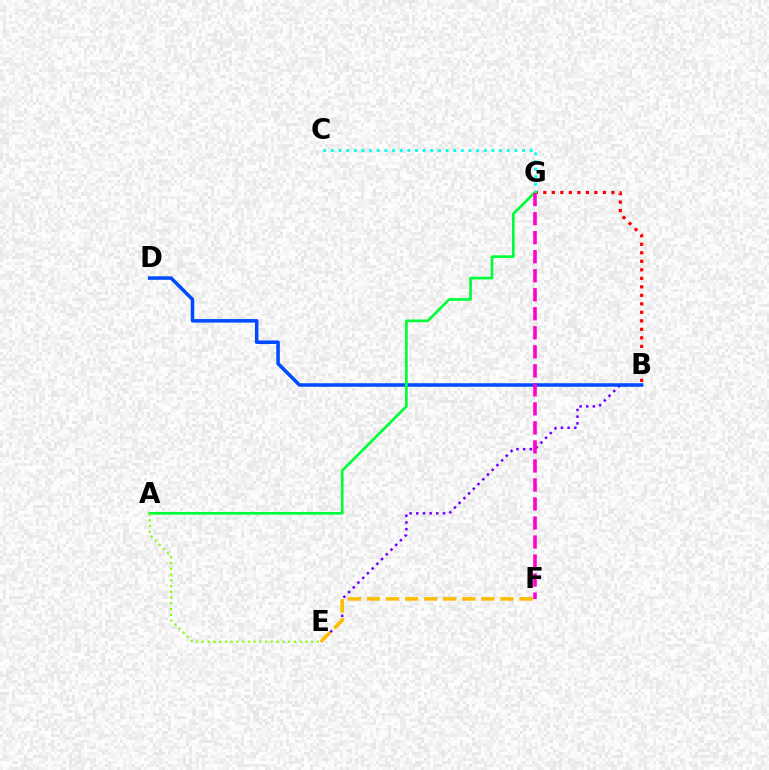{('B', 'E'): [{'color': '#7200ff', 'line_style': 'dotted', 'thickness': 1.81}], ('B', 'G'): [{'color': '#ff0000', 'line_style': 'dotted', 'thickness': 2.31}], ('C', 'G'): [{'color': '#00fff6', 'line_style': 'dotted', 'thickness': 2.08}], ('B', 'D'): [{'color': '#004bff', 'line_style': 'solid', 'thickness': 2.54}], ('E', 'F'): [{'color': '#ffbd00', 'line_style': 'dashed', 'thickness': 2.59}], ('A', 'G'): [{'color': '#00ff39', 'line_style': 'solid', 'thickness': 1.94}], ('F', 'G'): [{'color': '#ff00cf', 'line_style': 'dashed', 'thickness': 2.58}], ('A', 'E'): [{'color': '#84ff00', 'line_style': 'dotted', 'thickness': 1.56}]}